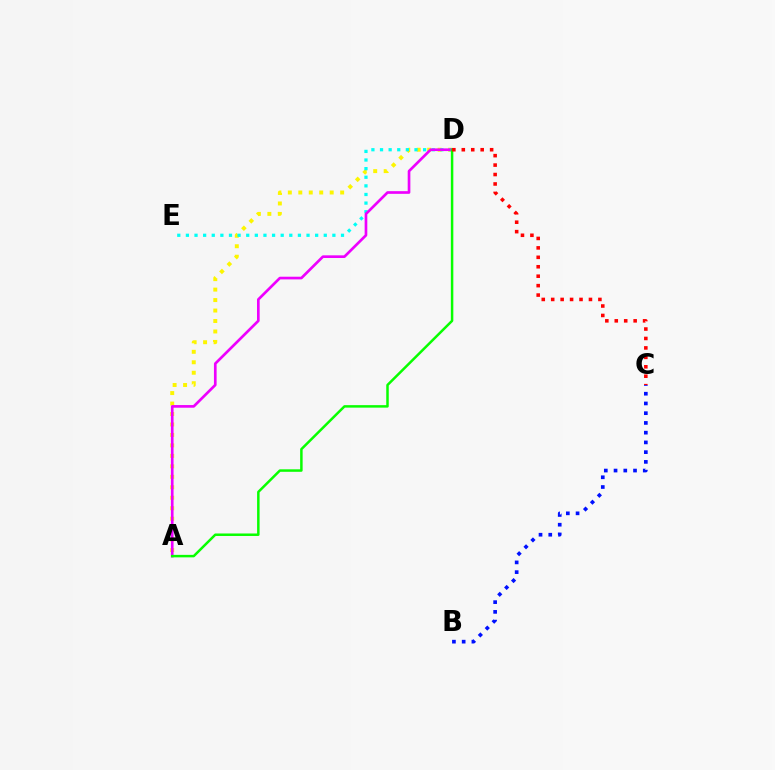{('B', 'C'): [{'color': '#0010ff', 'line_style': 'dotted', 'thickness': 2.65}], ('A', 'D'): [{'color': '#fcf500', 'line_style': 'dotted', 'thickness': 2.84}, {'color': '#ee00ff', 'line_style': 'solid', 'thickness': 1.92}, {'color': '#08ff00', 'line_style': 'solid', 'thickness': 1.79}], ('D', 'E'): [{'color': '#00fff6', 'line_style': 'dotted', 'thickness': 2.34}], ('C', 'D'): [{'color': '#ff0000', 'line_style': 'dotted', 'thickness': 2.56}]}